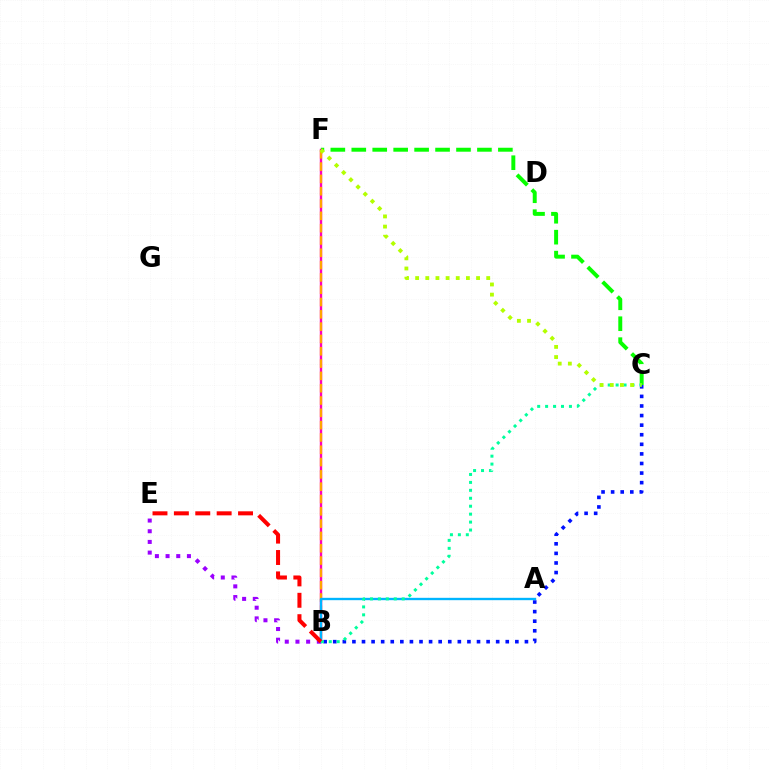{('B', 'C'): [{'color': '#0010ff', 'line_style': 'dotted', 'thickness': 2.6}, {'color': '#00ff9d', 'line_style': 'dotted', 'thickness': 2.16}], ('C', 'F'): [{'color': '#08ff00', 'line_style': 'dashed', 'thickness': 2.85}, {'color': '#b3ff00', 'line_style': 'dotted', 'thickness': 2.76}], ('B', 'F'): [{'color': '#ff00bd', 'line_style': 'solid', 'thickness': 1.72}, {'color': '#ffa500', 'line_style': 'dashed', 'thickness': 1.67}], ('A', 'B'): [{'color': '#00b5ff', 'line_style': 'solid', 'thickness': 1.69}], ('B', 'E'): [{'color': '#9b00ff', 'line_style': 'dotted', 'thickness': 2.9}, {'color': '#ff0000', 'line_style': 'dashed', 'thickness': 2.91}]}